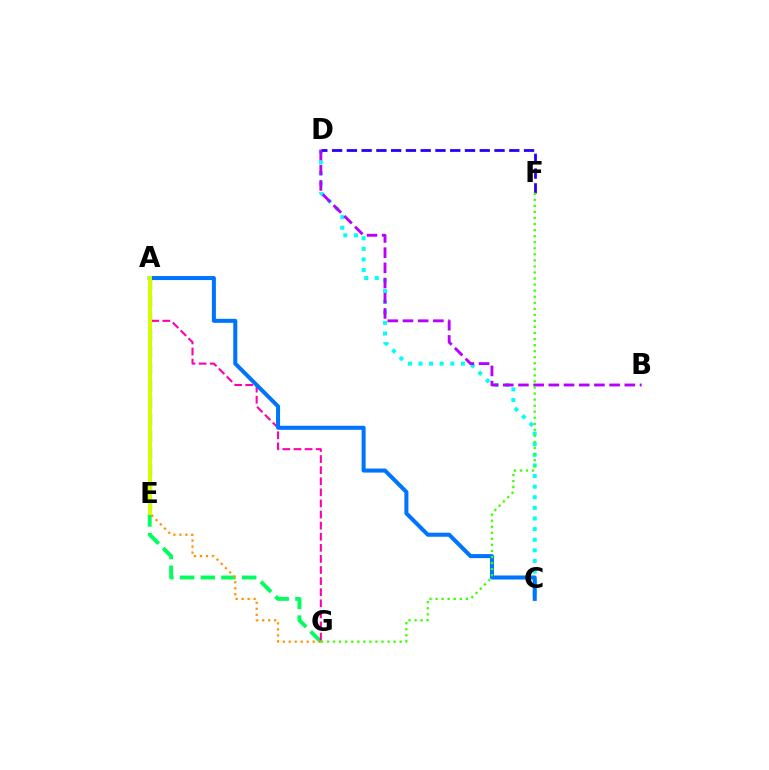{('C', 'D'): [{'color': '#00fff6', 'line_style': 'dotted', 'thickness': 2.88}], ('D', 'F'): [{'color': '#2500ff', 'line_style': 'dashed', 'thickness': 2.01}], ('E', 'G'): [{'color': '#00ff5c', 'line_style': 'dashed', 'thickness': 2.81}, {'color': '#ff9400', 'line_style': 'dotted', 'thickness': 1.63}], ('A', 'E'): [{'color': '#ff0000', 'line_style': 'dashed', 'thickness': 2.29}, {'color': '#d1ff00', 'line_style': 'solid', 'thickness': 2.84}], ('A', 'G'): [{'color': '#ff00ac', 'line_style': 'dashed', 'thickness': 1.51}], ('B', 'D'): [{'color': '#b900ff', 'line_style': 'dashed', 'thickness': 2.06}], ('A', 'C'): [{'color': '#0074ff', 'line_style': 'solid', 'thickness': 2.9}], ('F', 'G'): [{'color': '#3dff00', 'line_style': 'dotted', 'thickness': 1.64}]}